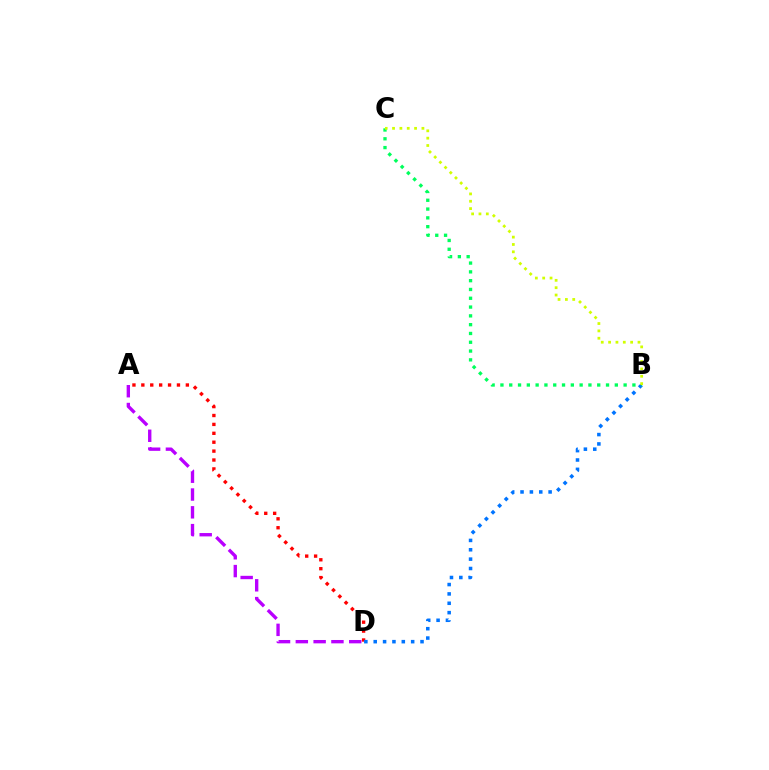{('A', 'D'): [{'color': '#ff0000', 'line_style': 'dotted', 'thickness': 2.42}, {'color': '#b900ff', 'line_style': 'dashed', 'thickness': 2.42}], ('B', 'D'): [{'color': '#0074ff', 'line_style': 'dotted', 'thickness': 2.54}], ('B', 'C'): [{'color': '#00ff5c', 'line_style': 'dotted', 'thickness': 2.39}, {'color': '#d1ff00', 'line_style': 'dotted', 'thickness': 2.0}]}